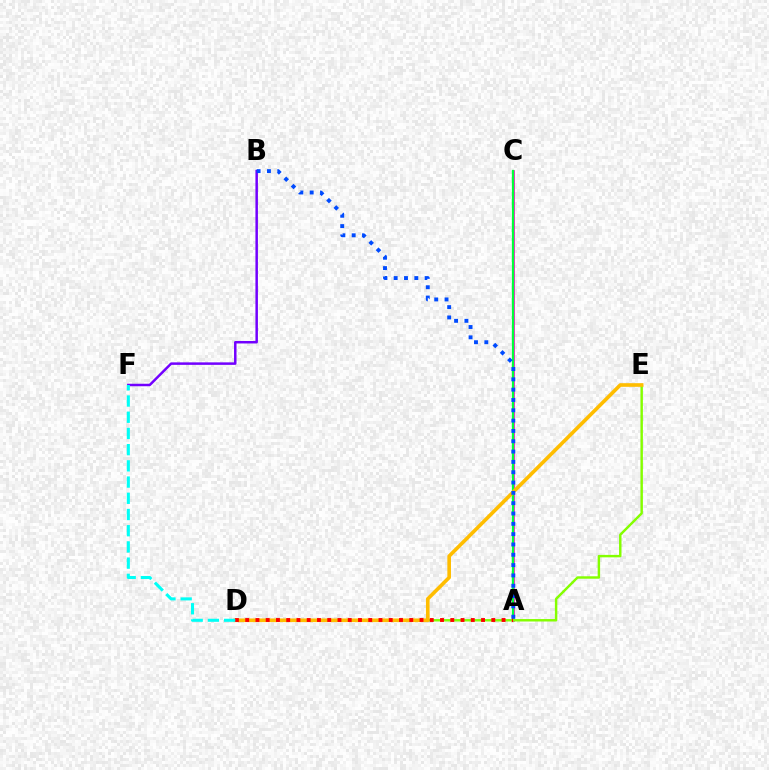{('A', 'C'): [{'color': '#ff00cf', 'line_style': 'solid', 'thickness': 1.92}, {'color': '#00ff39', 'line_style': 'solid', 'thickness': 1.64}], ('D', 'E'): [{'color': '#84ff00', 'line_style': 'solid', 'thickness': 1.76}, {'color': '#ffbd00', 'line_style': 'solid', 'thickness': 2.62}], ('A', 'D'): [{'color': '#ff0000', 'line_style': 'dotted', 'thickness': 2.79}], ('B', 'F'): [{'color': '#7200ff', 'line_style': 'solid', 'thickness': 1.79}], ('D', 'F'): [{'color': '#00fff6', 'line_style': 'dashed', 'thickness': 2.2}], ('A', 'B'): [{'color': '#004bff', 'line_style': 'dotted', 'thickness': 2.8}]}